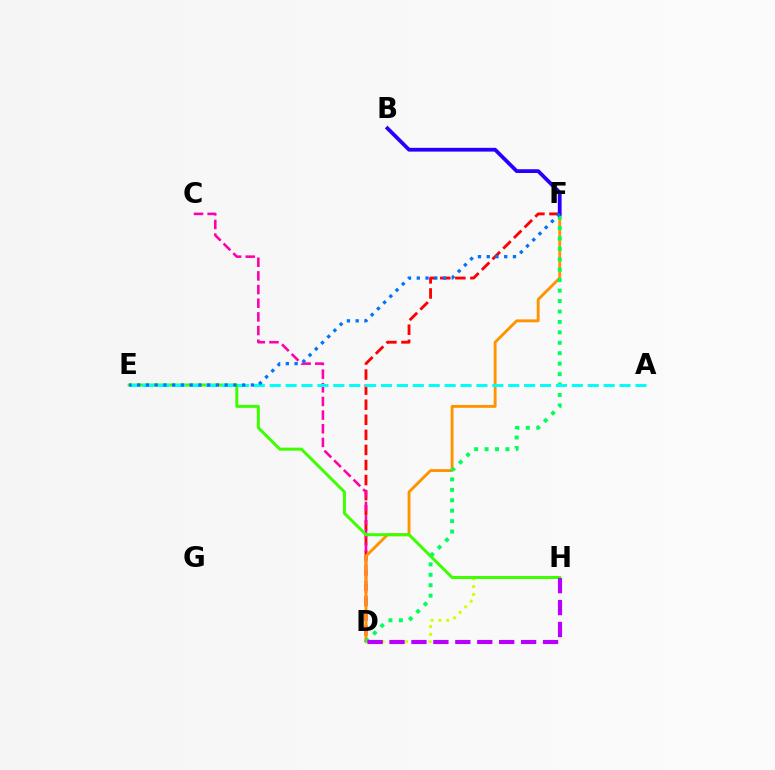{('D', 'F'): [{'color': '#ff0000', 'line_style': 'dashed', 'thickness': 2.05}, {'color': '#ff9400', 'line_style': 'solid', 'thickness': 2.08}, {'color': '#00ff5c', 'line_style': 'dotted', 'thickness': 2.84}], ('C', 'D'): [{'color': '#ff00ac', 'line_style': 'dashed', 'thickness': 1.86}], ('D', 'H'): [{'color': '#d1ff00', 'line_style': 'dotted', 'thickness': 2.13}, {'color': '#b900ff', 'line_style': 'dashed', 'thickness': 2.98}], ('E', 'H'): [{'color': '#3dff00', 'line_style': 'solid', 'thickness': 2.15}], ('B', 'F'): [{'color': '#2500ff', 'line_style': 'solid', 'thickness': 2.72}], ('A', 'E'): [{'color': '#00fff6', 'line_style': 'dashed', 'thickness': 2.16}], ('E', 'F'): [{'color': '#0074ff', 'line_style': 'dotted', 'thickness': 2.38}]}